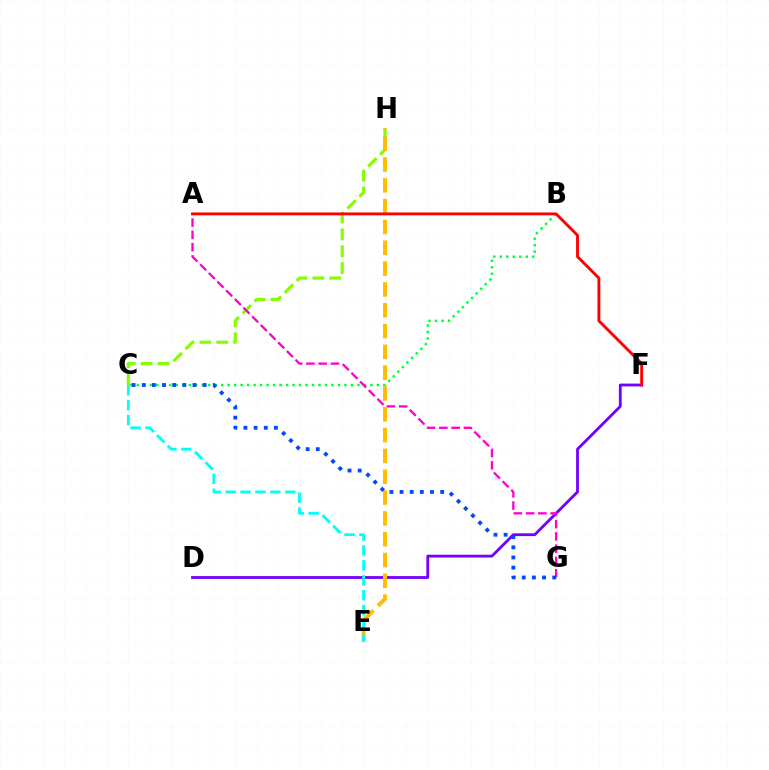{('B', 'C'): [{'color': '#00ff39', 'line_style': 'dotted', 'thickness': 1.76}], ('D', 'F'): [{'color': '#7200ff', 'line_style': 'solid', 'thickness': 2.02}], ('C', 'H'): [{'color': '#84ff00', 'line_style': 'dashed', 'thickness': 2.3}], ('A', 'G'): [{'color': '#ff00cf', 'line_style': 'dashed', 'thickness': 1.67}], ('E', 'H'): [{'color': '#ffbd00', 'line_style': 'dashed', 'thickness': 2.83}], ('C', 'G'): [{'color': '#004bff', 'line_style': 'dotted', 'thickness': 2.76}], ('C', 'E'): [{'color': '#00fff6', 'line_style': 'dashed', 'thickness': 2.03}], ('A', 'F'): [{'color': '#ff0000', 'line_style': 'solid', 'thickness': 2.06}]}